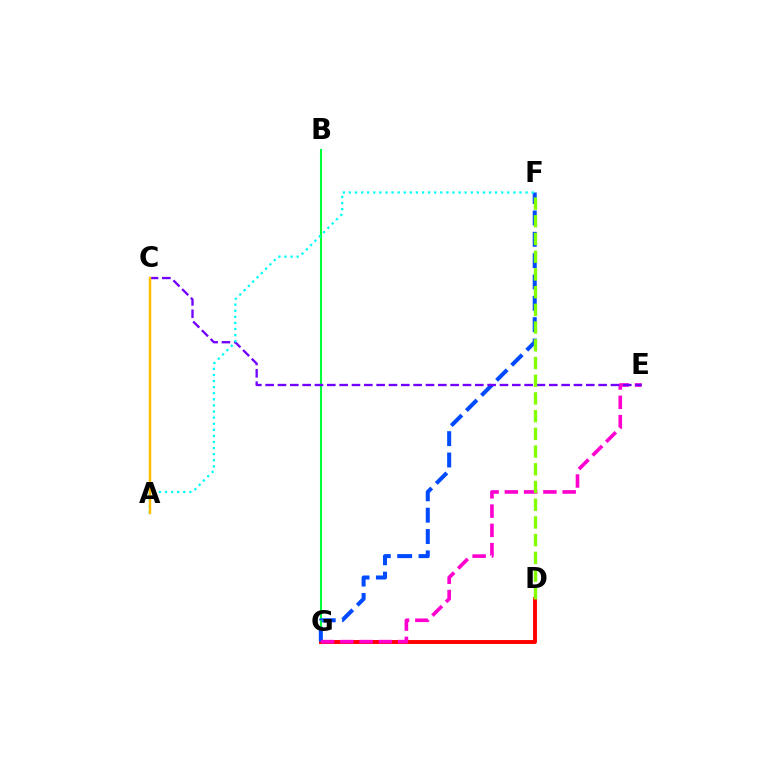{('B', 'G'): [{'color': '#00ff39', 'line_style': 'solid', 'thickness': 1.52}], ('D', 'G'): [{'color': '#ff0000', 'line_style': 'solid', 'thickness': 2.82}], ('F', 'G'): [{'color': '#004bff', 'line_style': 'dashed', 'thickness': 2.9}], ('E', 'G'): [{'color': '#ff00cf', 'line_style': 'dashed', 'thickness': 2.62}], ('C', 'E'): [{'color': '#7200ff', 'line_style': 'dashed', 'thickness': 1.68}], ('D', 'F'): [{'color': '#84ff00', 'line_style': 'dashed', 'thickness': 2.41}], ('A', 'F'): [{'color': '#00fff6', 'line_style': 'dotted', 'thickness': 1.66}], ('A', 'C'): [{'color': '#ffbd00', 'line_style': 'solid', 'thickness': 1.77}]}